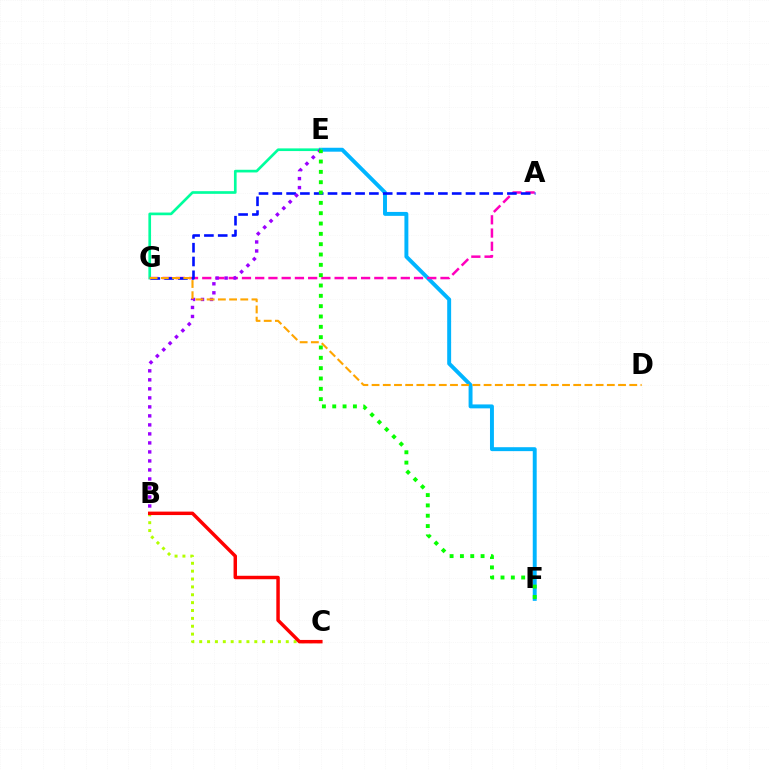{('E', 'F'): [{'color': '#00b5ff', 'line_style': 'solid', 'thickness': 2.83}, {'color': '#08ff00', 'line_style': 'dotted', 'thickness': 2.81}], ('E', 'G'): [{'color': '#00ff9d', 'line_style': 'solid', 'thickness': 1.93}], ('A', 'G'): [{'color': '#ff00bd', 'line_style': 'dashed', 'thickness': 1.8}, {'color': '#0010ff', 'line_style': 'dashed', 'thickness': 1.87}], ('B', 'C'): [{'color': '#b3ff00', 'line_style': 'dotted', 'thickness': 2.14}, {'color': '#ff0000', 'line_style': 'solid', 'thickness': 2.49}], ('B', 'E'): [{'color': '#9b00ff', 'line_style': 'dotted', 'thickness': 2.45}], ('D', 'G'): [{'color': '#ffa500', 'line_style': 'dashed', 'thickness': 1.52}]}